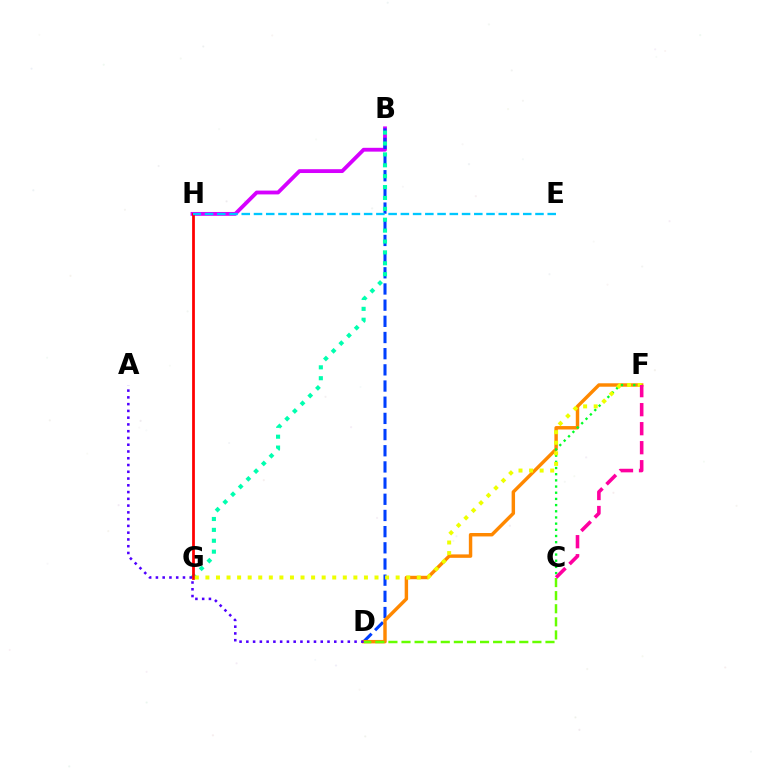{('B', 'H'): [{'color': '#d600ff', 'line_style': 'solid', 'thickness': 2.75}], ('B', 'D'): [{'color': '#003fff', 'line_style': 'dashed', 'thickness': 2.2}], ('B', 'G'): [{'color': '#00ffaf', 'line_style': 'dotted', 'thickness': 2.96}], ('D', 'F'): [{'color': '#ff8800', 'line_style': 'solid', 'thickness': 2.47}], ('C', 'D'): [{'color': '#66ff00', 'line_style': 'dashed', 'thickness': 1.78}], ('G', 'H'): [{'color': '#ff0000', 'line_style': 'solid', 'thickness': 1.98}], ('E', 'H'): [{'color': '#00c7ff', 'line_style': 'dashed', 'thickness': 1.66}], ('C', 'F'): [{'color': '#00ff27', 'line_style': 'dotted', 'thickness': 1.68}, {'color': '#ff00a0', 'line_style': 'dashed', 'thickness': 2.58}], ('A', 'D'): [{'color': '#4f00ff', 'line_style': 'dotted', 'thickness': 1.84}], ('F', 'G'): [{'color': '#eeff00', 'line_style': 'dotted', 'thickness': 2.87}]}